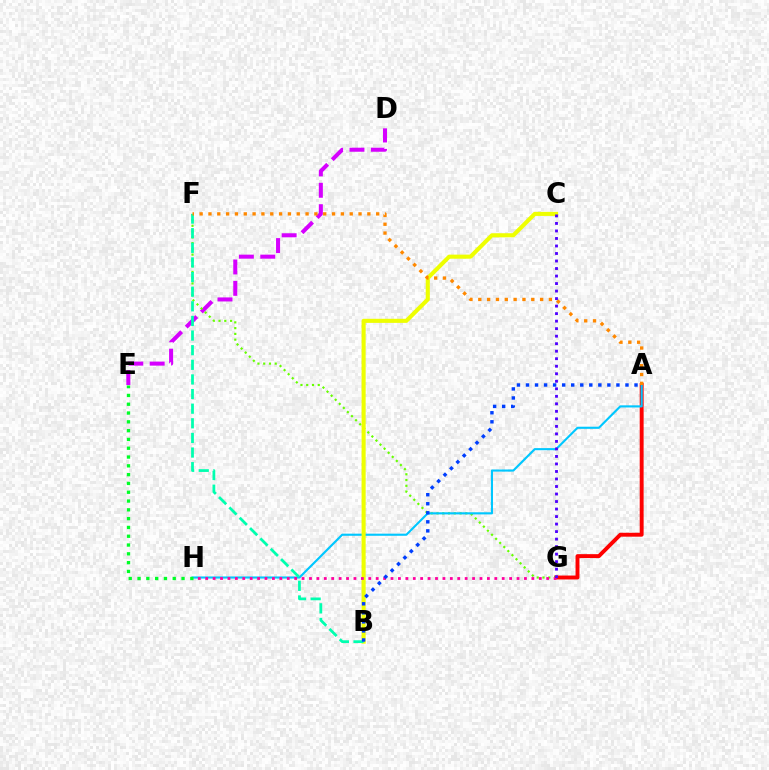{('D', 'E'): [{'color': '#d600ff', 'line_style': 'dashed', 'thickness': 2.91}], ('A', 'G'): [{'color': '#ff0000', 'line_style': 'solid', 'thickness': 2.82}], ('F', 'G'): [{'color': '#66ff00', 'line_style': 'dotted', 'thickness': 1.57}], ('A', 'H'): [{'color': '#00c7ff', 'line_style': 'solid', 'thickness': 1.53}], ('B', 'C'): [{'color': '#eeff00', 'line_style': 'solid', 'thickness': 2.94}], ('G', 'H'): [{'color': '#ff00a0', 'line_style': 'dotted', 'thickness': 2.01}], ('B', 'F'): [{'color': '#00ffaf', 'line_style': 'dashed', 'thickness': 1.99}], ('A', 'B'): [{'color': '#003fff', 'line_style': 'dotted', 'thickness': 2.46}], ('A', 'F'): [{'color': '#ff8800', 'line_style': 'dotted', 'thickness': 2.4}], ('E', 'H'): [{'color': '#00ff27', 'line_style': 'dotted', 'thickness': 2.39}], ('C', 'G'): [{'color': '#4f00ff', 'line_style': 'dotted', 'thickness': 2.04}]}